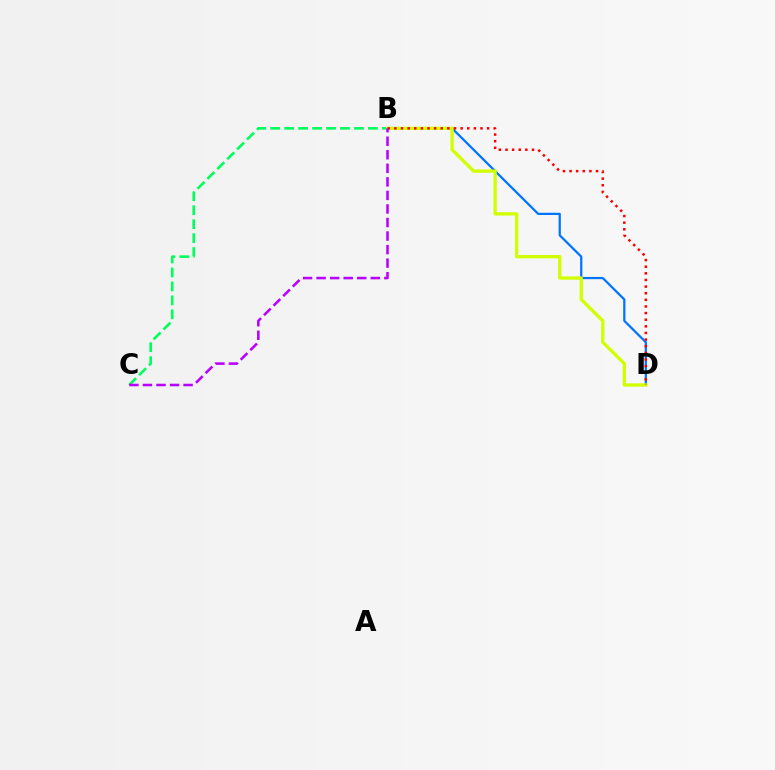{('B', 'D'): [{'color': '#0074ff', 'line_style': 'solid', 'thickness': 1.62}, {'color': '#d1ff00', 'line_style': 'solid', 'thickness': 2.37}, {'color': '#ff0000', 'line_style': 'dotted', 'thickness': 1.8}], ('B', 'C'): [{'color': '#00ff5c', 'line_style': 'dashed', 'thickness': 1.9}, {'color': '#b900ff', 'line_style': 'dashed', 'thickness': 1.84}]}